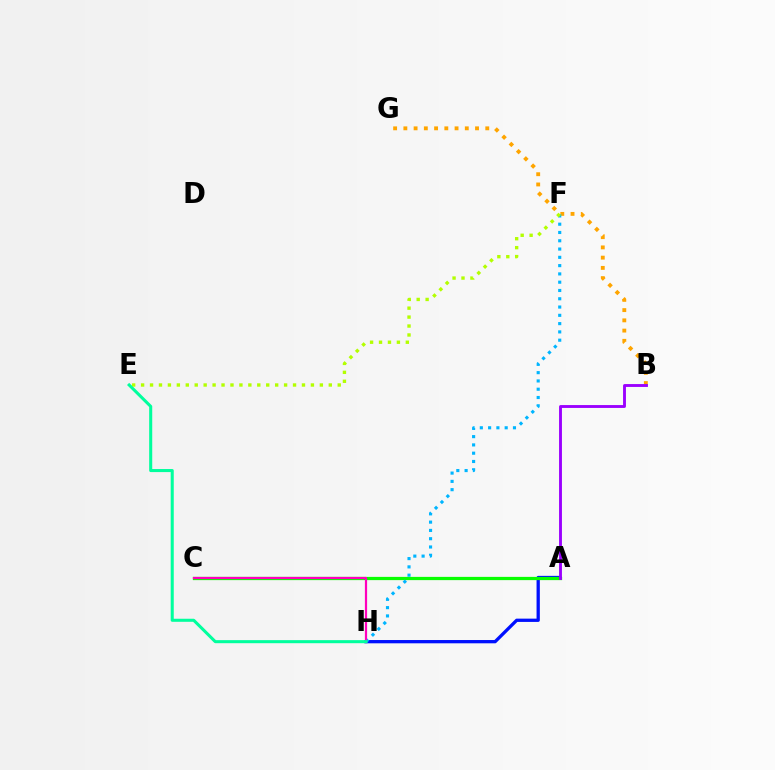{('A', 'H'): [{'color': '#0010ff', 'line_style': 'solid', 'thickness': 2.36}], ('B', 'G'): [{'color': '#ffa500', 'line_style': 'dotted', 'thickness': 2.78}], ('A', 'C'): [{'color': '#ff0000', 'line_style': 'dashed', 'thickness': 1.86}, {'color': '#08ff00', 'line_style': 'solid', 'thickness': 2.33}], ('A', 'B'): [{'color': '#9b00ff', 'line_style': 'solid', 'thickness': 2.07}], ('F', 'H'): [{'color': '#00b5ff', 'line_style': 'dotted', 'thickness': 2.25}], ('C', 'H'): [{'color': '#ff00bd', 'line_style': 'solid', 'thickness': 1.59}], ('E', 'F'): [{'color': '#b3ff00', 'line_style': 'dotted', 'thickness': 2.43}], ('E', 'H'): [{'color': '#00ff9d', 'line_style': 'solid', 'thickness': 2.2}]}